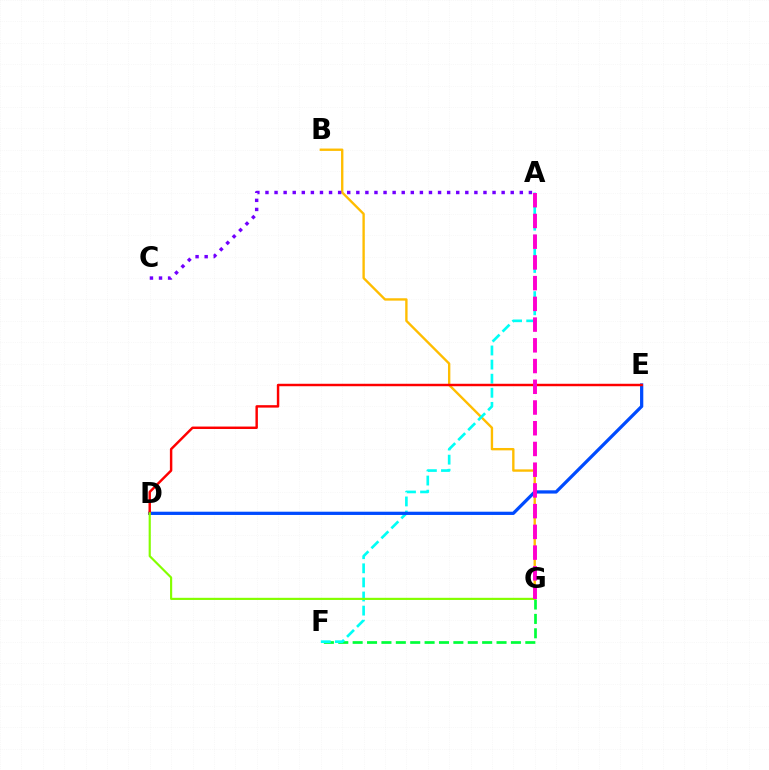{('B', 'G'): [{'color': '#ffbd00', 'line_style': 'solid', 'thickness': 1.7}], ('F', 'G'): [{'color': '#00ff39', 'line_style': 'dashed', 'thickness': 1.95}], ('A', 'F'): [{'color': '#00fff6', 'line_style': 'dashed', 'thickness': 1.92}], ('D', 'E'): [{'color': '#004bff', 'line_style': 'solid', 'thickness': 2.34}, {'color': '#ff0000', 'line_style': 'solid', 'thickness': 1.76}], ('D', 'G'): [{'color': '#84ff00', 'line_style': 'solid', 'thickness': 1.56}], ('A', 'C'): [{'color': '#7200ff', 'line_style': 'dotted', 'thickness': 2.47}], ('A', 'G'): [{'color': '#ff00cf', 'line_style': 'dashed', 'thickness': 2.82}]}